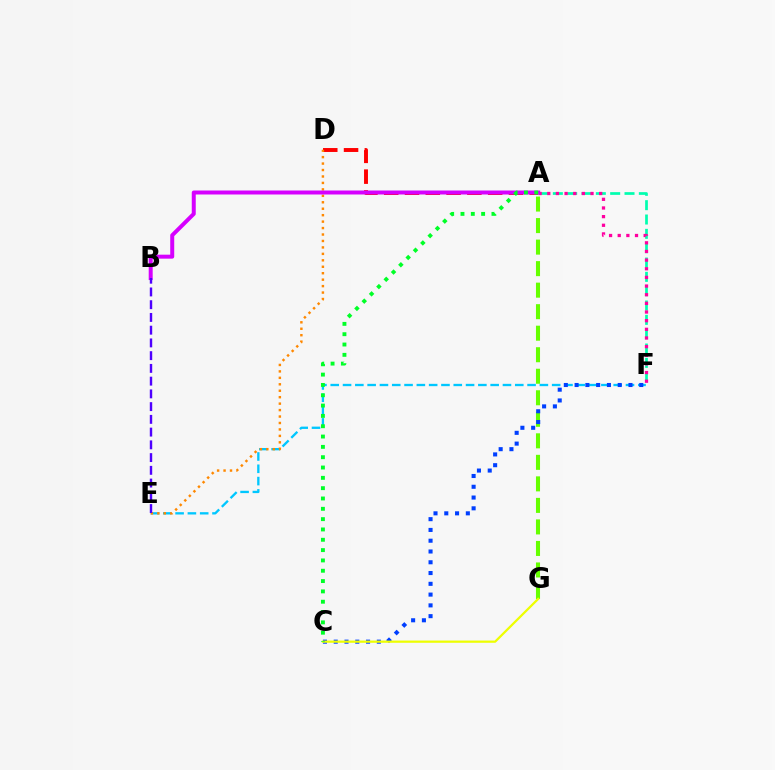{('A', 'D'): [{'color': '#ff0000', 'line_style': 'dashed', 'thickness': 2.82}], ('A', 'G'): [{'color': '#66ff00', 'line_style': 'dashed', 'thickness': 2.92}], ('A', 'F'): [{'color': '#00ffaf', 'line_style': 'dashed', 'thickness': 1.95}, {'color': '#ff00a0', 'line_style': 'dotted', 'thickness': 2.35}], ('E', 'F'): [{'color': '#00c7ff', 'line_style': 'dashed', 'thickness': 1.67}], ('C', 'F'): [{'color': '#003fff', 'line_style': 'dotted', 'thickness': 2.93}], ('D', 'E'): [{'color': '#ff8800', 'line_style': 'dotted', 'thickness': 1.75}], ('A', 'B'): [{'color': '#d600ff', 'line_style': 'solid', 'thickness': 2.87}], ('C', 'G'): [{'color': '#eeff00', 'line_style': 'solid', 'thickness': 1.61}], ('A', 'C'): [{'color': '#00ff27', 'line_style': 'dotted', 'thickness': 2.8}], ('B', 'E'): [{'color': '#4f00ff', 'line_style': 'dashed', 'thickness': 1.73}]}